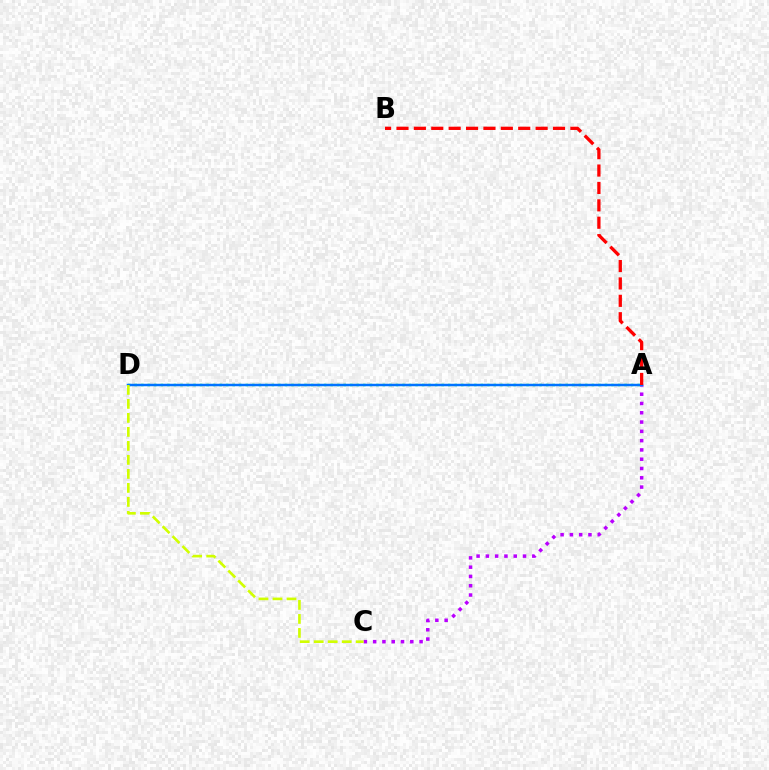{('A', 'D'): [{'color': '#00ff5c', 'line_style': 'dotted', 'thickness': 1.77}, {'color': '#0074ff', 'line_style': 'solid', 'thickness': 1.78}], ('A', 'C'): [{'color': '#b900ff', 'line_style': 'dotted', 'thickness': 2.52}], ('C', 'D'): [{'color': '#d1ff00', 'line_style': 'dashed', 'thickness': 1.9}], ('A', 'B'): [{'color': '#ff0000', 'line_style': 'dashed', 'thickness': 2.36}]}